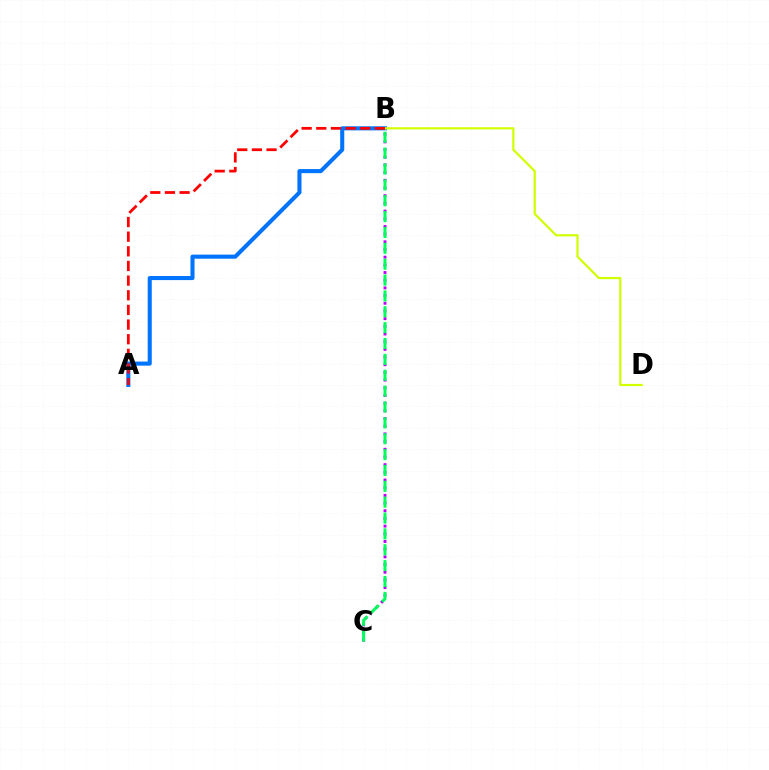{('B', 'C'): [{'color': '#b900ff', 'line_style': 'dotted', 'thickness': 2.09}, {'color': '#00ff5c', 'line_style': 'dashed', 'thickness': 2.16}], ('A', 'B'): [{'color': '#0074ff', 'line_style': 'solid', 'thickness': 2.93}, {'color': '#ff0000', 'line_style': 'dashed', 'thickness': 1.99}], ('B', 'D'): [{'color': '#d1ff00', 'line_style': 'solid', 'thickness': 1.6}]}